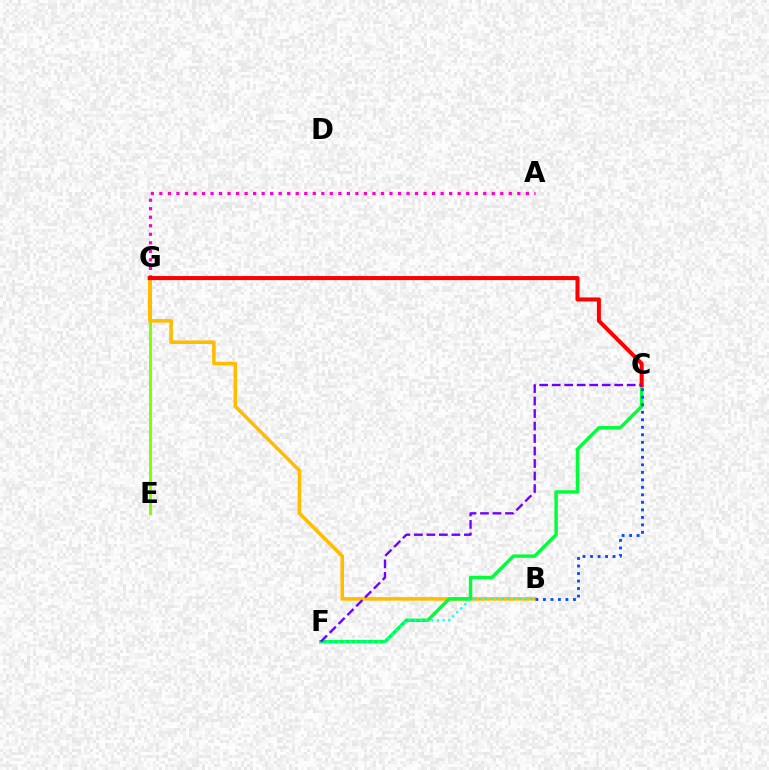{('E', 'G'): [{'color': '#84ff00', 'line_style': 'solid', 'thickness': 2.18}], ('B', 'G'): [{'color': '#ffbd00', 'line_style': 'solid', 'thickness': 2.56}], ('C', 'F'): [{'color': '#00ff39', 'line_style': 'solid', 'thickness': 2.47}, {'color': '#7200ff', 'line_style': 'dashed', 'thickness': 1.7}], ('A', 'G'): [{'color': '#ff00cf', 'line_style': 'dotted', 'thickness': 2.32}], ('B', 'C'): [{'color': '#004bff', 'line_style': 'dotted', 'thickness': 2.04}], ('B', 'F'): [{'color': '#00fff6', 'line_style': 'dotted', 'thickness': 1.54}], ('C', 'G'): [{'color': '#ff0000', 'line_style': 'solid', 'thickness': 2.9}]}